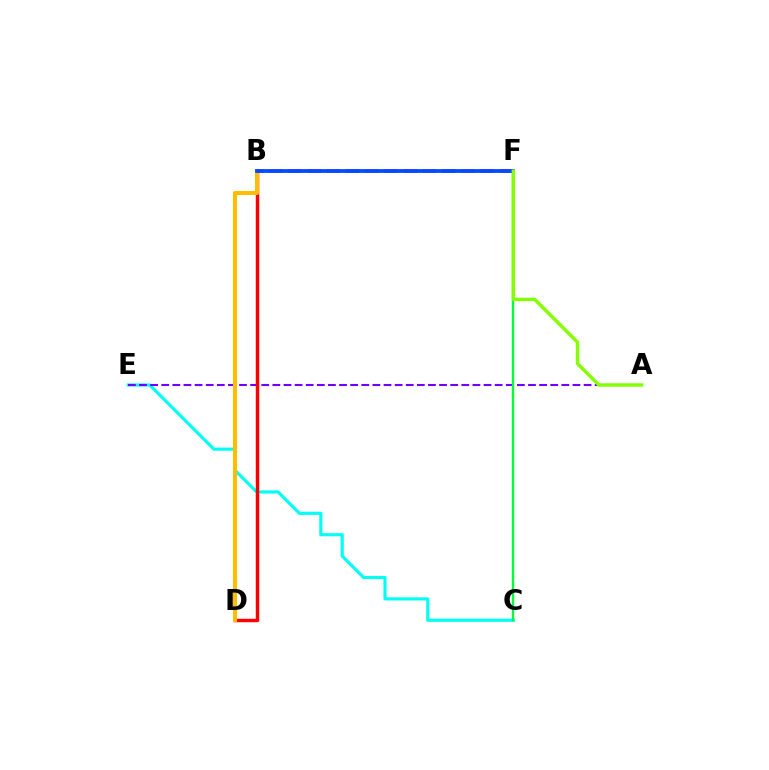{('C', 'E'): [{'color': '#00fff6', 'line_style': 'solid', 'thickness': 2.26}], ('A', 'E'): [{'color': '#7200ff', 'line_style': 'dashed', 'thickness': 1.51}], ('B', 'D'): [{'color': '#ff0000', 'line_style': 'solid', 'thickness': 2.48}, {'color': '#ffbd00', 'line_style': 'solid', 'thickness': 2.94}], ('C', 'F'): [{'color': '#00ff39', 'line_style': 'solid', 'thickness': 1.71}], ('B', 'F'): [{'color': '#ff00cf', 'line_style': 'dashed', 'thickness': 2.61}, {'color': '#004bff', 'line_style': 'solid', 'thickness': 2.72}], ('A', 'F'): [{'color': '#84ff00', 'line_style': 'solid', 'thickness': 2.45}]}